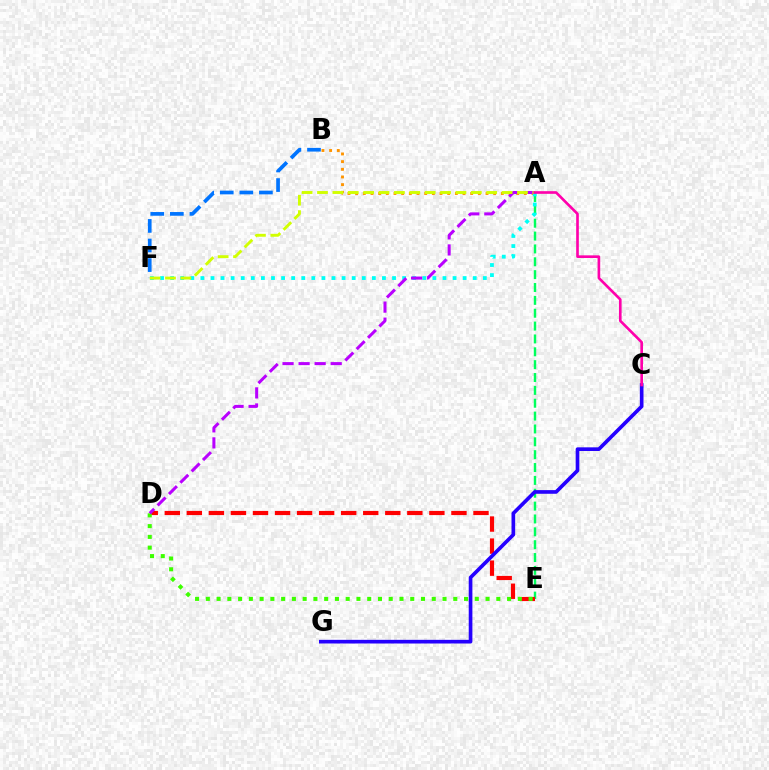{('A', 'E'): [{'color': '#00ff5c', 'line_style': 'dashed', 'thickness': 1.75}], ('D', 'E'): [{'color': '#ff0000', 'line_style': 'dashed', 'thickness': 3.0}, {'color': '#3dff00', 'line_style': 'dotted', 'thickness': 2.92}], ('C', 'G'): [{'color': '#2500ff', 'line_style': 'solid', 'thickness': 2.64}], ('B', 'F'): [{'color': '#0074ff', 'line_style': 'dashed', 'thickness': 2.66}], ('A', 'B'): [{'color': '#ff9400', 'line_style': 'dotted', 'thickness': 2.08}], ('A', 'F'): [{'color': '#00fff6', 'line_style': 'dotted', 'thickness': 2.74}, {'color': '#d1ff00', 'line_style': 'dashed', 'thickness': 2.09}], ('A', 'D'): [{'color': '#b900ff', 'line_style': 'dashed', 'thickness': 2.18}], ('A', 'C'): [{'color': '#ff00ac', 'line_style': 'solid', 'thickness': 1.91}]}